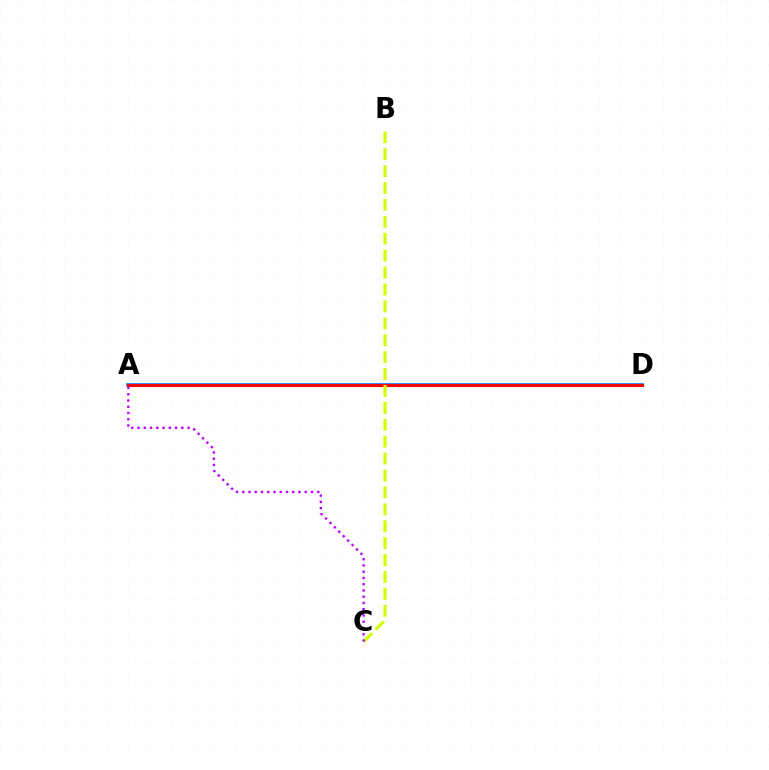{('A', 'D'): [{'color': '#00ff5c', 'line_style': 'solid', 'thickness': 2.21}, {'color': '#0074ff', 'line_style': 'solid', 'thickness': 2.6}, {'color': '#ff0000', 'line_style': 'solid', 'thickness': 2.2}], ('B', 'C'): [{'color': '#d1ff00', 'line_style': 'dashed', 'thickness': 2.3}], ('A', 'C'): [{'color': '#b900ff', 'line_style': 'dotted', 'thickness': 1.7}]}